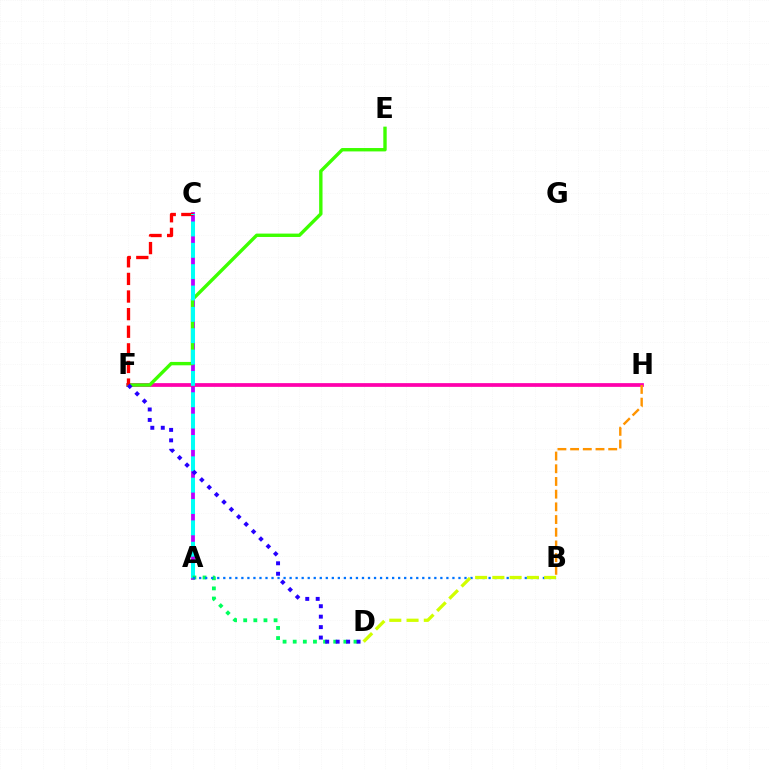{('A', 'C'): [{'color': '#b900ff', 'line_style': 'solid', 'thickness': 2.73}, {'color': '#00fff6', 'line_style': 'dashed', 'thickness': 2.9}], ('F', 'H'): [{'color': '#ff00ac', 'line_style': 'solid', 'thickness': 2.69}], ('E', 'F'): [{'color': '#3dff00', 'line_style': 'solid', 'thickness': 2.44}], ('B', 'H'): [{'color': '#ff9400', 'line_style': 'dashed', 'thickness': 1.72}], ('C', 'F'): [{'color': '#ff0000', 'line_style': 'dashed', 'thickness': 2.39}], ('A', 'D'): [{'color': '#00ff5c', 'line_style': 'dotted', 'thickness': 2.75}], ('A', 'B'): [{'color': '#0074ff', 'line_style': 'dotted', 'thickness': 1.64}], ('D', 'F'): [{'color': '#2500ff', 'line_style': 'dotted', 'thickness': 2.84}], ('B', 'D'): [{'color': '#d1ff00', 'line_style': 'dashed', 'thickness': 2.34}]}